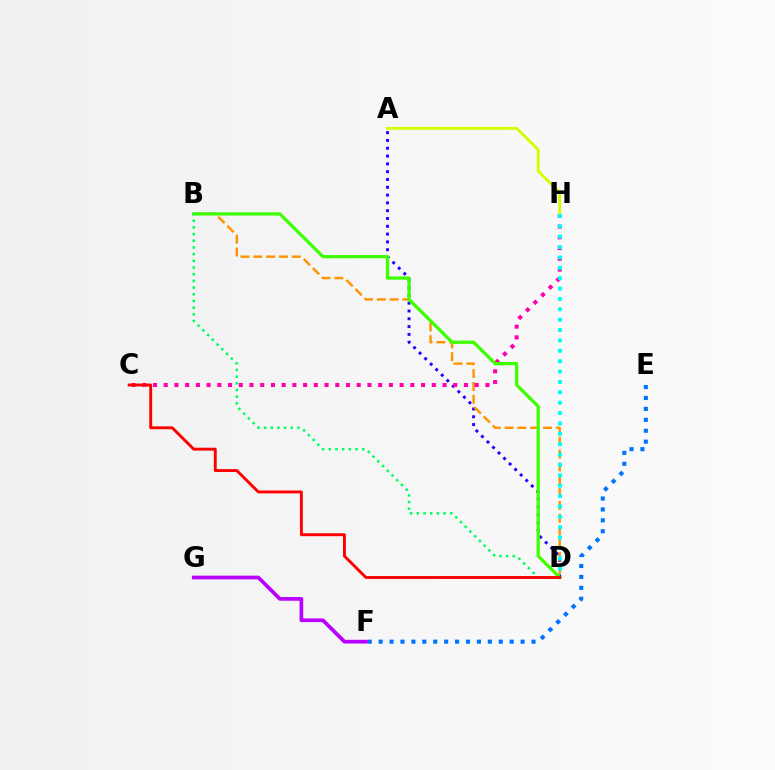{('A', 'D'): [{'color': '#2500ff', 'line_style': 'dotted', 'thickness': 2.12}], ('B', 'D'): [{'color': '#ff9400', 'line_style': 'dashed', 'thickness': 1.74}, {'color': '#3dff00', 'line_style': 'solid', 'thickness': 2.34}, {'color': '#00ff5c', 'line_style': 'dotted', 'thickness': 1.82}], ('C', 'H'): [{'color': '#ff00ac', 'line_style': 'dotted', 'thickness': 2.91}], ('A', 'H'): [{'color': '#d1ff00', 'line_style': 'solid', 'thickness': 2.06}], ('E', 'F'): [{'color': '#0074ff', 'line_style': 'dotted', 'thickness': 2.97}], ('D', 'H'): [{'color': '#00fff6', 'line_style': 'dotted', 'thickness': 2.82}], ('F', 'G'): [{'color': '#b900ff', 'line_style': 'solid', 'thickness': 2.67}], ('C', 'D'): [{'color': '#ff0000', 'line_style': 'solid', 'thickness': 2.09}]}